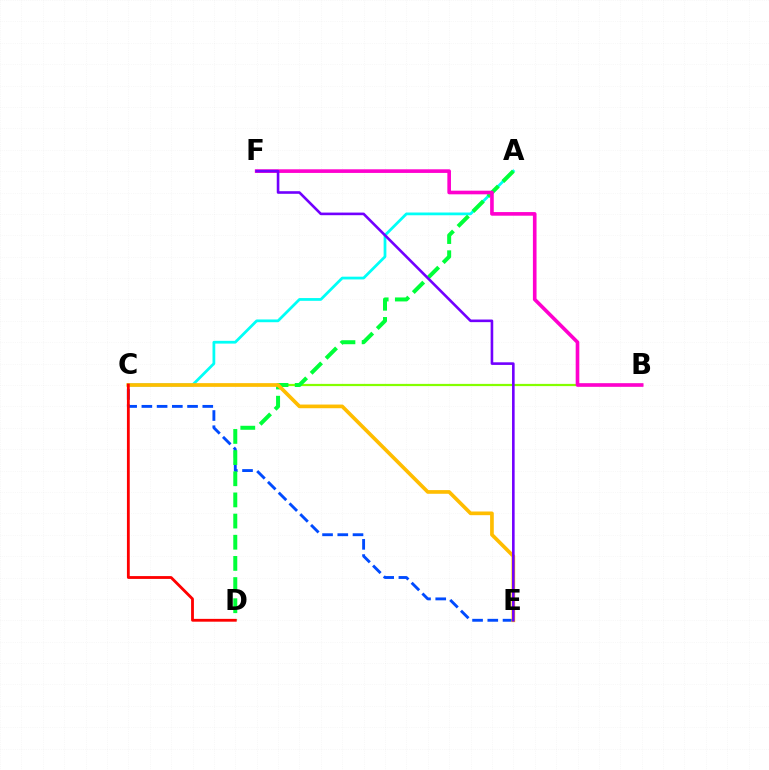{('C', 'E'): [{'color': '#004bff', 'line_style': 'dashed', 'thickness': 2.07}, {'color': '#ffbd00', 'line_style': 'solid', 'thickness': 2.65}], ('B', 'C'): [{'color': '#84ff00', 'line_style': 'solid', 'thickness': 1.6}], ('A', 'C'): [{'color': '#00fff6', 'line_style': 'solid', 'thickness': 1.98}], ('A', 'D'): [{'color': '#00ff39', 'line_style': 'dashed', 'thickness': 2.87}], ('C', 'D'): [{'color': '#ff0000', 'line_style': 'solid', 'thickness': 2.03}], ('B', 'F'): [{'color': '#ff00cf', 'line_style': 'solid', 'thickness': 2.61}], ('E', 'F'): [{'color': '#7200ff', 'line_style': 'solid', 'thickness': 1.88}]}